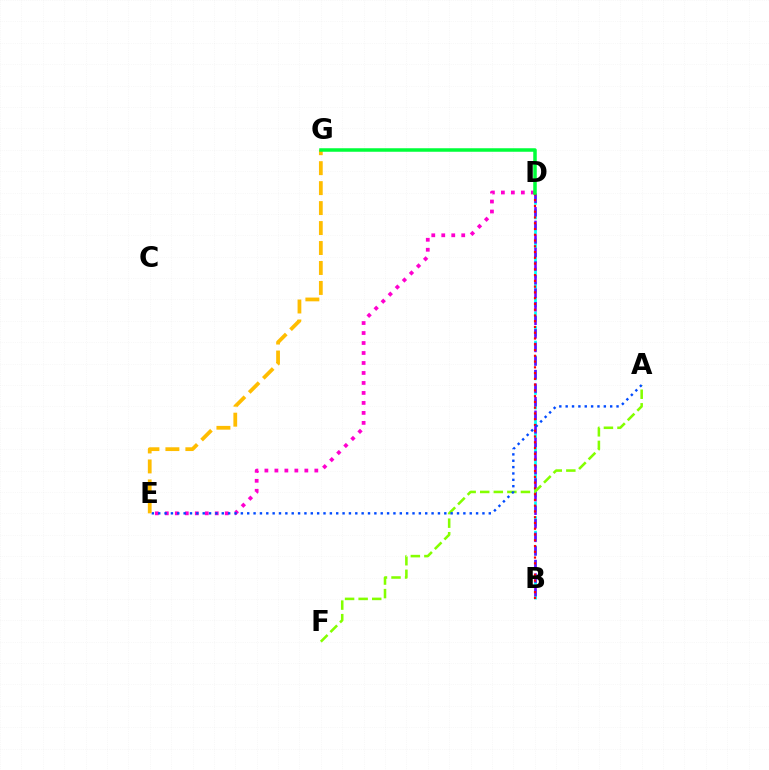{('B', 'D'): [{'color': '#00fff6', 'line_style': 'dashed', 'thickness': 1.99}, {'color': '#7200ff', 'line_style': 'dashed', 'thickness': 1.84}, {'color': '#ff0000', 'line_style': 'dotted', 'thickness': 1.57}], ('D', 'E'): [{'color': '#ff00cf', 'line_style': 'dotted', 'thickness': 2.71}], ('A', 'F'): [{'color': '#84ff00', 'line_style': 'dashed', 'thickness': 1.84}], ('A', 'E'): [{'color': '#004bff', 'line_style': 'dotted', 'thickness': 1.73}], ('E', 'G'): [{'color': '#ffbd00', 'line_style': 'dashed', 'thickness': 2.71}], ('D', 'G'): [{'color': '#00ff39', 'line_style': 'solid', 'thickness': 2.53}]}